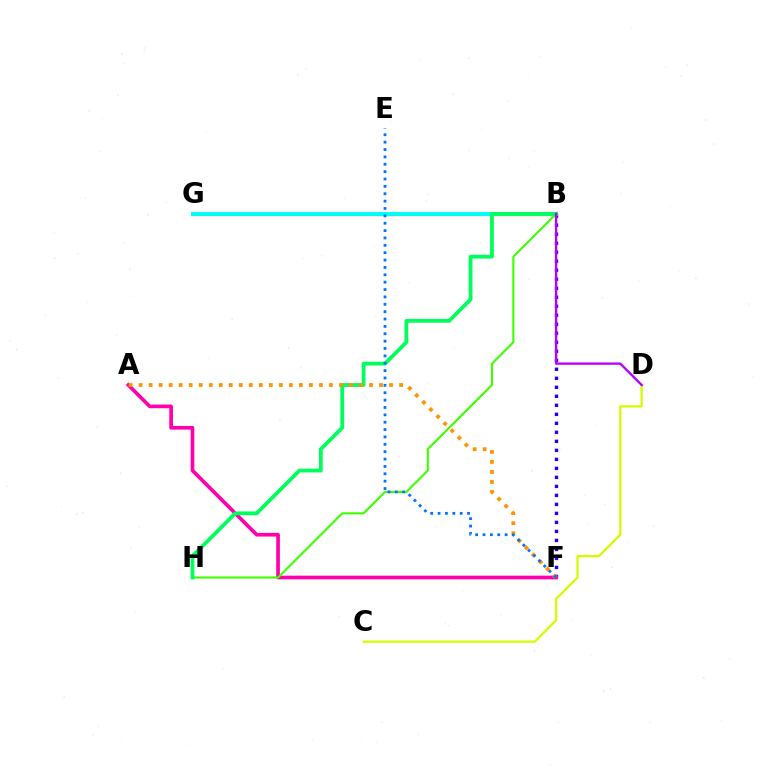{('B', 'F'): [{'color': '#2500ff', 'line_style': 'dotted', 'thickness': 2.45}], ('B', 'G'): [{'color': '#ff0000', 'line_style': 'solid', 'thickness': 2.32}, {'color': '#00fff6', 'line_style': 'solid', 'thickness': 2.86}], ('A', 'F'): [{'color': '#ff00ac', 'line_style': 'solid', 'thickness': 2.64}, {'color': '#ff9400', 'line_style': 'dotted', 'thickness': 2.72}], ('B', 'H'): [{'color': '#3dff00', 'line_style': 'solid', 'thickness': 1.51}, {'color': '#00ff5c', 'line_style': 'solid', 'thickness': 2.73}], ('C', 'D'): [{'color': '#d1ff00', 'line_style': 'solid', 'thickness': 1.63}], ('B', 'D'): [{'color': '#b900ff', 'line_style': 'solid', 'thickness': 1.69}], ('E', 'F'): [{'color': '#0074ff', 'line_style': 'dotted', 'thickness': 2.0}]}